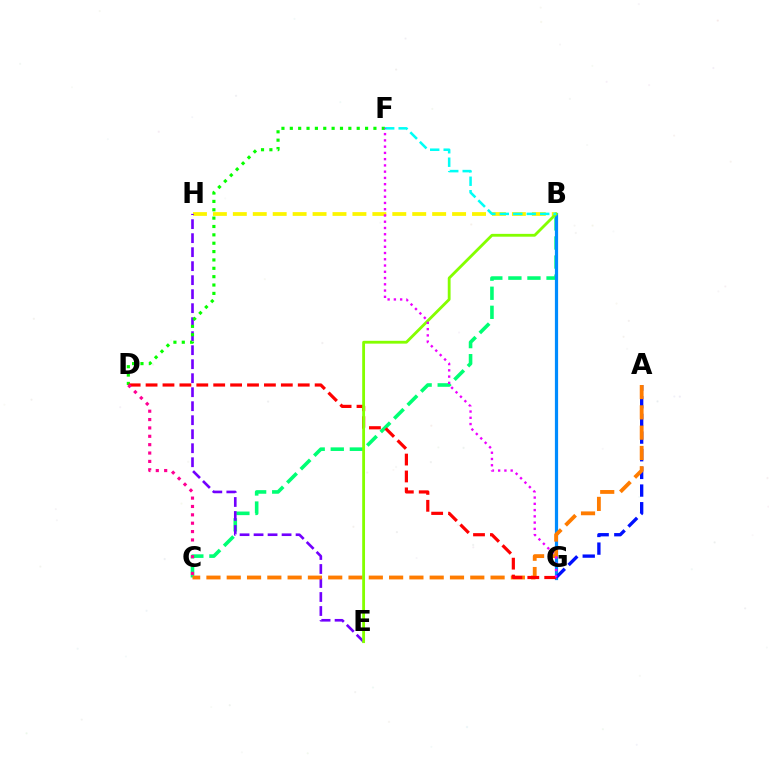{('B', 'H'): [{'color': '#fcf500', 'line_style': 'dashed', 'thickness': 2.71}], ('B', 'C'): [{'color': '#00ff74', 'line_style': 'dashed', 'thickness': 2.59}], ('E', 'H'): [{'color': '#7200ff', 'line_style': 'dashed', 'thickness': 1.9}], ('B', 'G'): [{'color': '#008cff', 'line_style': 'solid', 'thickness': 2.31}], ('D', 'F'): [{'color': '#08ff00', 'line_style': 'dotted', 'thickness': 2.27}], ('A', 'G'): [{'color': '#0010ff', 'line_style': 'dashed', 'thickness': 2.4}], ('A', 'C'): [{'color': '#ff7c00', 'line_style': 'dashed', 'thickness': 2.76}], ('D', 'G'): [{'color': '#ff0000', 'line_style': 'dashed', 'thickness': 2.3}], ('B', 'E'): [{'color': '#84ff00', 'line_style': 'solid', 'thickness': 2.03}], ('C', 'D'): [{'color': '#ff0094', 'line_style': 'dotted', 'thickness': 2.27}], ('B', 'F'): [{'color': '#00fff6', 'line_style': 'dashed', 'thickness': 1.83}], ('F', 'G'): [{'color': '#ee00ff', 'line_style': 'dotted', 'thickness': 1.7}]}